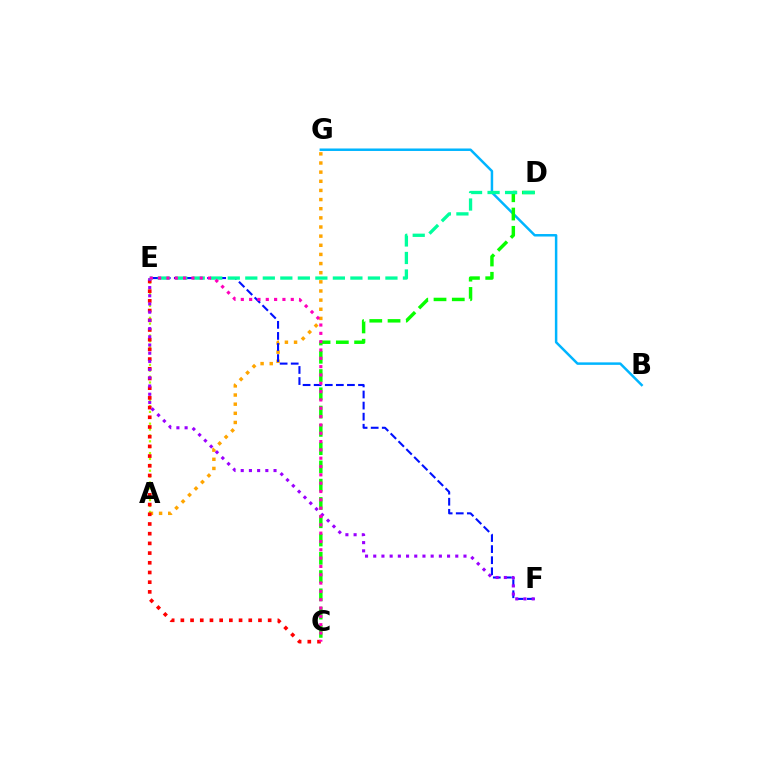{('A', 'G'): [{'color': '#ffa500', 'line_style': 'dotted', 'thickness': 2.48}], ('B', 'G'): [{'color': '#00b5ff', 'line_style': 'solid', 'thickness': 1.79}], ('C', 'D'): [{'color': '#08ff00', 'line_style': 'dashed', 'thickness': 2.48}], ('A', 'E'): [{'color': '#b3ff00', 'line_style': 'dotted', 'thickness': 1.6}], ('E', 'F'): [{'color': '#0010ff', 'line_style': 'dashed', 'thickness': 1.51}, {'color': '#9b00ff', 'line_style': 'dotted', 'thickness': 2.23}], ('C', 'E'): [{'color': '#ff0000', 'line_style': 'dotted', 'thickness': 2.64}, {'color': '#ff00bd', 'line_style': 'dotted', 'thickness': 2.26}], ('D', 'E'): [{'color': '#00ff9d', 'line_style': 'dashed', 'thickness': 2.38}]}